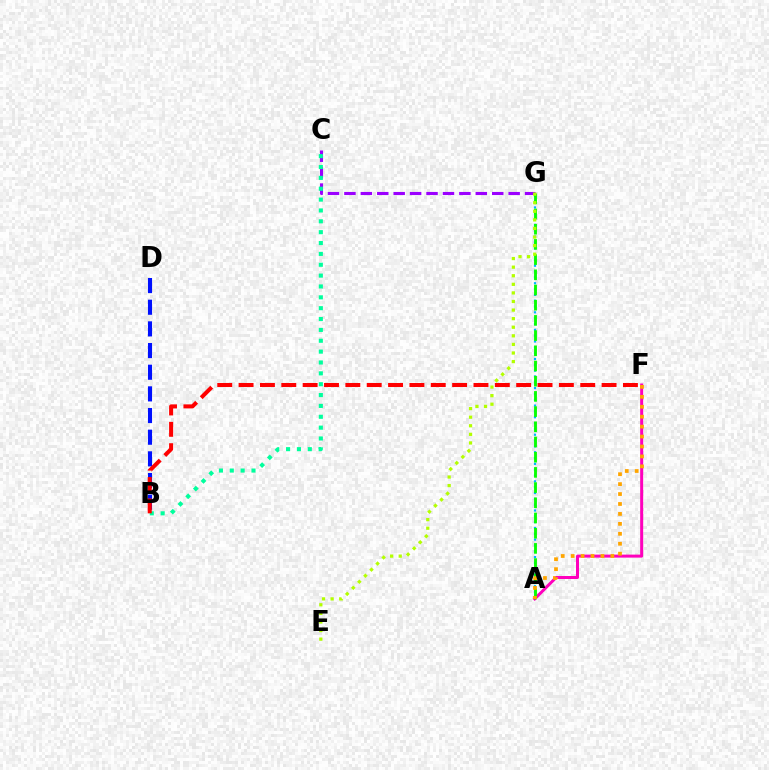{('A', 'G'): [{'color': '#00b5ff', 'line_style': 'dotted', 'thickness': 1.58}, {'color': '#08ff00', 'line_style': 'dashed', 'thickness': 2.06}], ('B', 'D'): [{'color': '#0010ff', 'line_style': 'dashed', 'thickness': 2.94}], ('A', 'F'): [{'color': '#ff00bd', 'line_style': 'solid', 'thickness': 2.16}, {'color': '#ffa500', 'line_style': 'dotted', 'thickness': 2.7}], ('C', 'G'): [{'color': '#9b00ff', 'line_style': 'dashed', 'thickness': 2.23}], ('E', 'G'): [{'color': '#b3ff00', 'line_style': 'dotted', 'thickness': 2.33}], ('B', 'C'): [{'color': '#00ff9d', 'line_style': 'dotted', 'thickness': 2.95}], ('B', 'F'): [{'color': '#ff0000', 'line_style': 'dashed', 'thickness': 2.9}]}